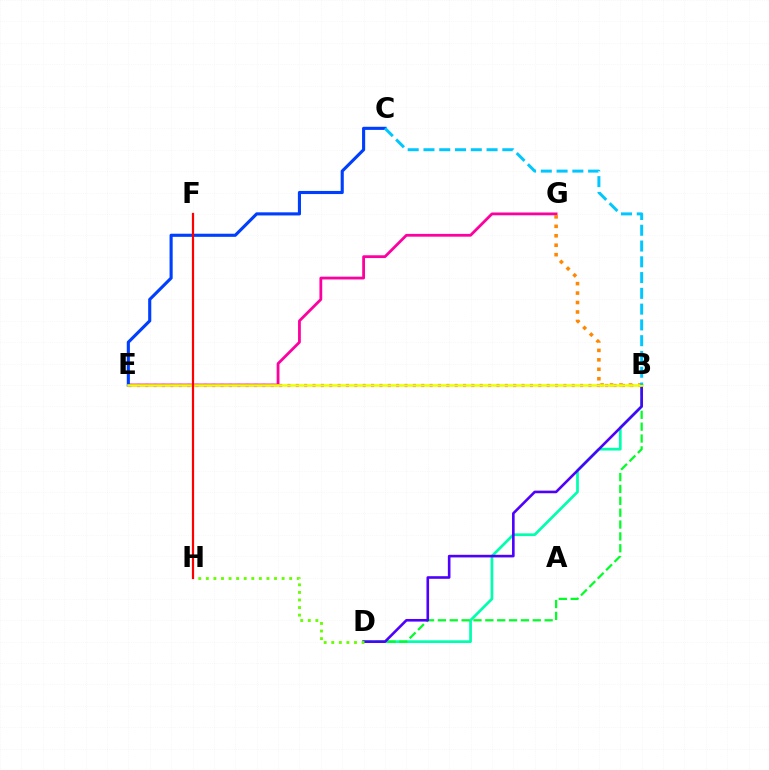{('B', 'D'): [{'color': '#00ffaf', 'line_style': 'solid', 'thickness': 1.96}, {'color': '#00ff27', 'line_style': 'dashed', 'thickness': 1.61}, {'color': '#4f00ff', 'line_style': 'solid', 'thickness': 1.88}], ('E', 'G'): [{'color': '#ff00a0', 'line_style': 'solid', 'thickness': 2.01}], ('B', 'E'): [{'color': '#d600ff', 'line_style': 'dotted', 'thickness': 2.27}, {'color': '#eeff00', 'line_style': 'solid', 'thickness': 1.85}], ('C', 'E'): [{'color': '#003fff', 'line_style': 'solid', 'thickness': 2.24}], ('B', 'G'): [{'color': '#ff8800', 'line_style': 'dotted', 'thickness': 2.57}], ('D', 'H'): [{'color': '#66ff00', 'line_style': 'dotted', 'thickness': 2.06}], ('B', 'C'): [{'color': '#00c7ff', 'line_style': 'dashed', 'thickness': 2.14}], ('F', 'H'): [{'color': '#ff0000', 'line_style': 'solid', 'thickness': 1.59}]}